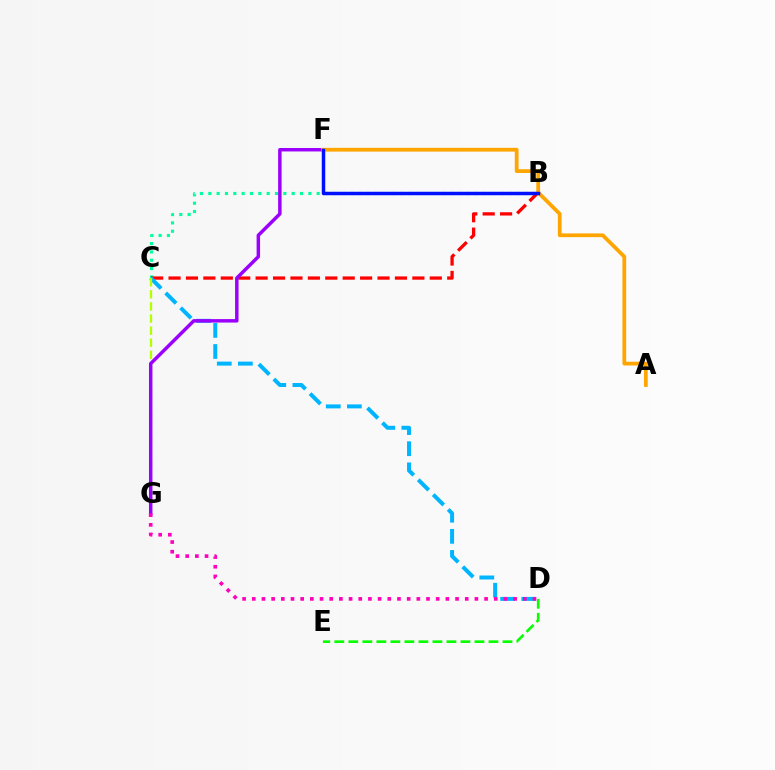{('D', 'E'): [{'color': '#08ff00', 'line_style': 'dashed', 'thickness': 1.9}], ('B', 'C'): [{'color': '#00ff9d', 'line_style': 'dotted', 'thickness': 2.27}, {'color': '#ff0000', 'line_style': 'dashed', 'thickness': 2.37}], ('C', 'D'): [{'color': '#00b5ff', 'line_style': 'dashed', 'thickness': 2.87}], ('C', 'G'): [{'color': '#b3ff00', 'line_style': 'dashed', 'thickness': 1.64}], ('F', 'G'): [{'color': '#9b00ff', 'line_style': 'solid', 'thickness': 2.49}], ('D', 'G'): [{'color': '#ff00bd', 'line_style': 'dotted', 'thickness': 2.63}], ('A', 'F'): [{'color': '#ffa500', 'line_style': 'solid', 'thickness': 2.71}], ('B', 'F'): [{'color': '#0010ff', 'line_style': 'solid', 'thickness': 2.5}]}